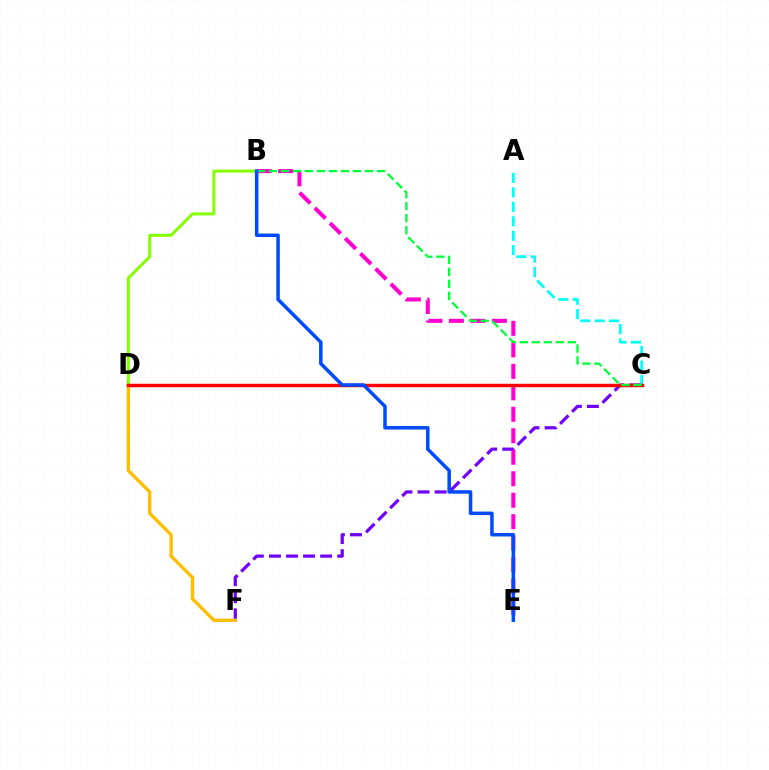{('C', 'F'): [{'color': '#7200ff', 'line_style': 'dashed', 'thickness': 2.32}], ('D', 'F'): [{'color': '#ffbd00', 'line_style': 'solid', 'thickness': 2.42}], ('B', 'E'): [{'color': '#ff00cf', 'line_style': 'dashed', 'thickness': 2.92}, {'color': '#004bff', 'line_style': 'solid', 'thickness': 2.52}], ('A', 'C'): [{'color': '#00fff6', 'line_style': 'dashed', 'thickness': 1.96}], ('B', 'D'): [{'color': '#84ff00', 'line_style': 'solid', 'thickness': 2.15}], ('C', 'D'): [{'color': '#ff0000', 'line_style': 'solid', 'thickness': 2.48}], ('B', 'C'): [{'color': '#00ff39', 'line_style': 'dashed', 'thickness': 1.63}]}